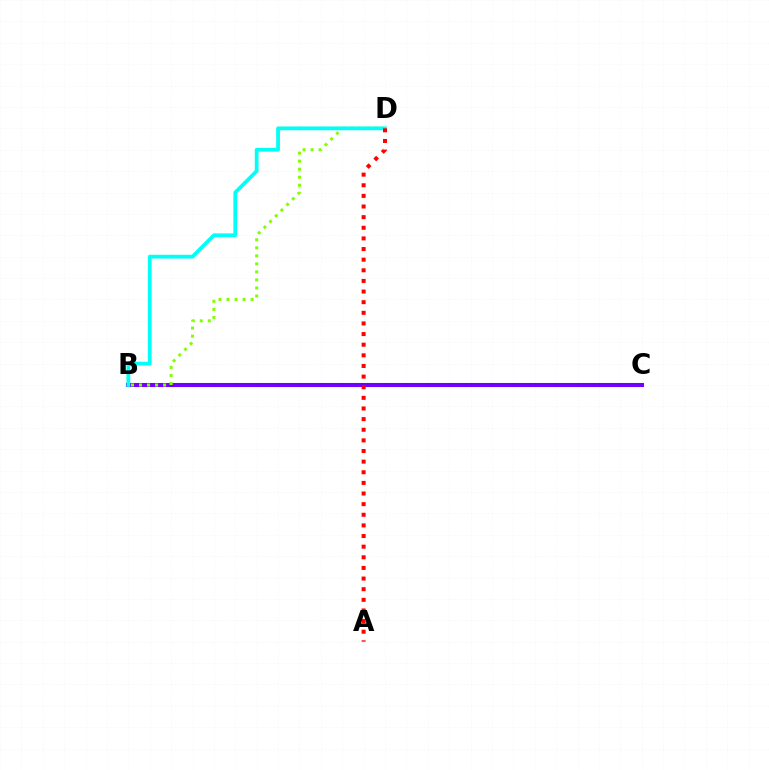{('B', 'C'): [{'color': '#7200ff', 'line_style': 'solid', 'thickness': 2.92}], ('B', 'D'): [{'color': '#84ff00', 'line_style': 'dotted', 'thickness': 2.18}, {'color': '#00fff6', 'line_style': 'solid', 'thickness': 2.72}], ('A', 'D'): [{'color': '#ff0000', 'line_style': 'dotted', 'thickness': 2.89}]}